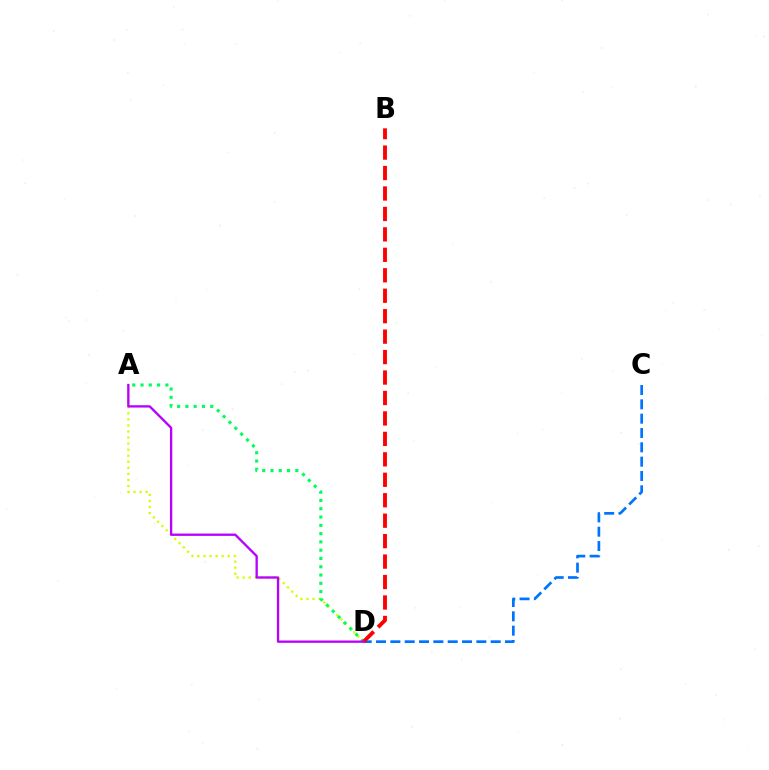{('A', 'D'): [{'color': '#d1ff00', 'line_style': 'dotted', 'thickness': 1.65}, {'color': '#00ff5c', 'line_style': 'dotted', 'thickness': 2.25}, {'color': '#b900ff', 'line_style': 'solid', 'thickness': 1.68}], ('C', 'D'): [{'color': '#0074ff', 'line_style': 'dashed', 'thickness': 1.95}], ('B', 'D'): [{'color': '#ff0000', 'line_style': 'dashed', 'thickness': 2.78}]}